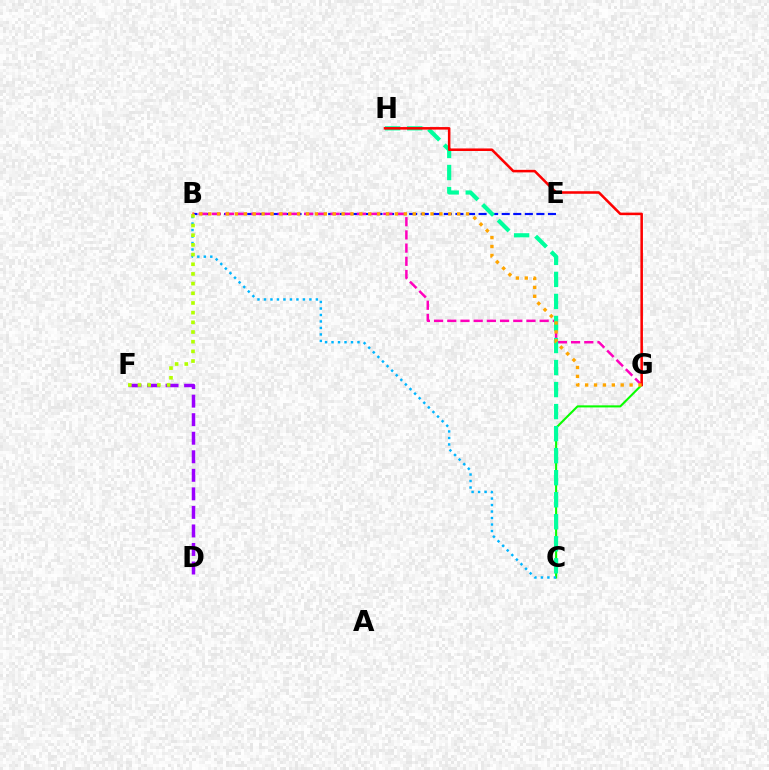{('D', 'F'): [{'color': '#9b00ff', 'line_style': 'dashed', 'thickness': 2.52}], ('C', 'G'): [{'color': '#08ff00', 'line_style': 'solid', 'thickness': 1.5}], ('B', 'E'): [{'color': '#0010ff', 'line_style': 'dashed', 'thickness': 1.57}], ('B', 'G'): [{'color': '#ff00bd', 'line_style': 'dashed', 'thickness': 1.79}, {'color': '#ffa500', 'line_style': 'dotted', 'thickness': 2.42}], ('C', 'H'): [{'color': '#00ff9d', 'line_style': 'dashed', 'thickness': 2.99}], ('B', 'C'): [{'color': '#00b5ff', 'line_style': 'dotted', 'thickness': 1.76}], ('G', 'H'): [{'color': '#ff0000', 'line_style': 'solid', 'thickness': 1.83}], ('B', 'F'): [{'color': '#b3ff00', 'line_style': 'dotted', 'thickness': 2.63}]}